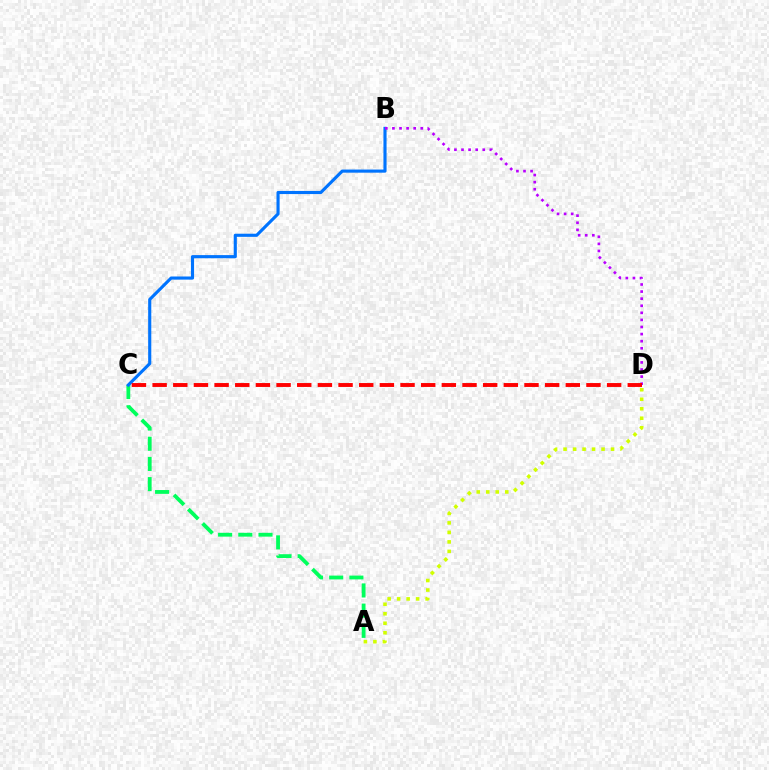{('A', 'C'): [{'color': '#00ff5c', 'line_style': 'dashed', 'thickness': 2.74}], ('B', 'C'): [{'color': '#0074ff', 'line_style': 'solid', 'thickness': 2.25}], ('B', 'D'): [{'color': '#b900ff', 'line_style': 'dotted', 'thickness': 1.93}], ('C', 'D'): [{'color': '#ff0000', 'line_style': 'dashed', 'thickness': 2.81}], ('A', 'D'): [{'color': '#d1ff00', 'line_style': 'dotted', 'thickness': 2.58}]}